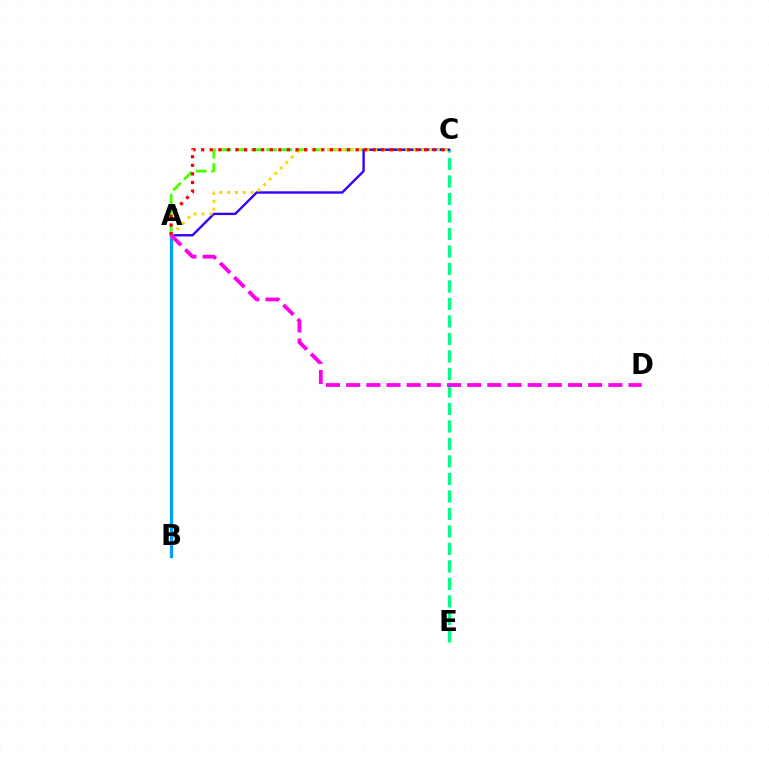{('C', 'E'): [{'color': '#00ff86', 'line_style': 'dashed', 'thickness': 2.38}], ('A', 'C'): [{'color': '#4fff00', 'line_style': 'dashed', 'thickness': 2.08}, {'color': '#3700ff', 'line_style': 'solid', 'thickness': 1.72}, {'color': '#ffd500', 'line_style': 'dotted', 'thickness': 2.13}, {'color': '#ff0000', 'line_style': 'dotted', 'thickness': 2.33}], ('A', 'B'): [{'color': '#009eff', 'line_style': 'solid', 'thickness': 2.33}], ('A', 'D'): [{'color': '#ff00ed', 'line_style': 'dashed', 'thickness': 2.74}]}